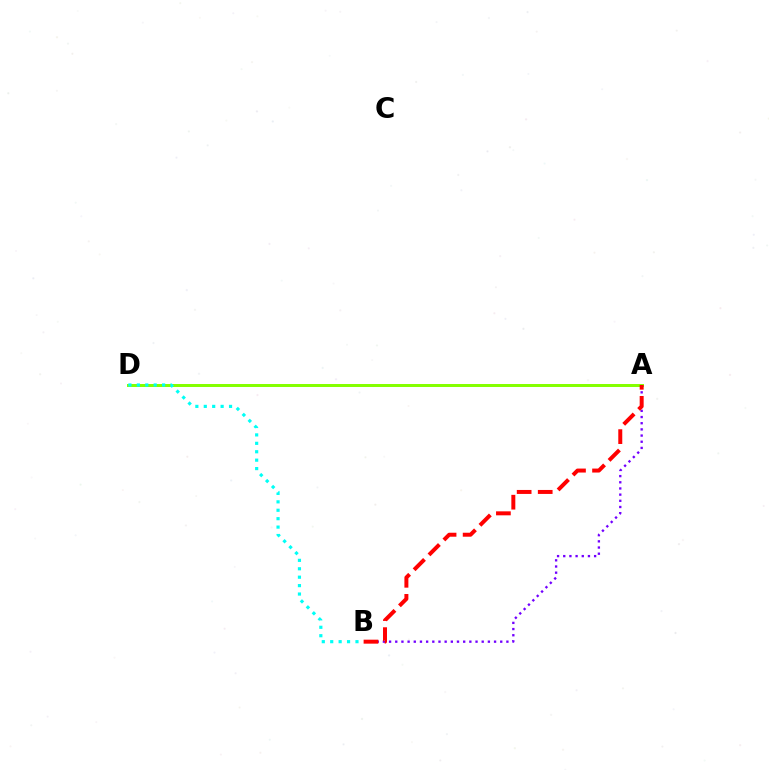{('A', 'D'): [{'color': '#84ff00', 'line_style': 'solid', 'thickness': 2.14}], ('A', 'B'): [{'color': '#7200ff', 'line_style': 'dotted', 'thickness': 1.68}, {'color': '#ff0000', 'line_style': 'dashed', 'thickness': 2.86}], ('B', 'D'): [{'color': '#00fff6', 'line_style': 'dotted', 'thickness': 2.29}]}